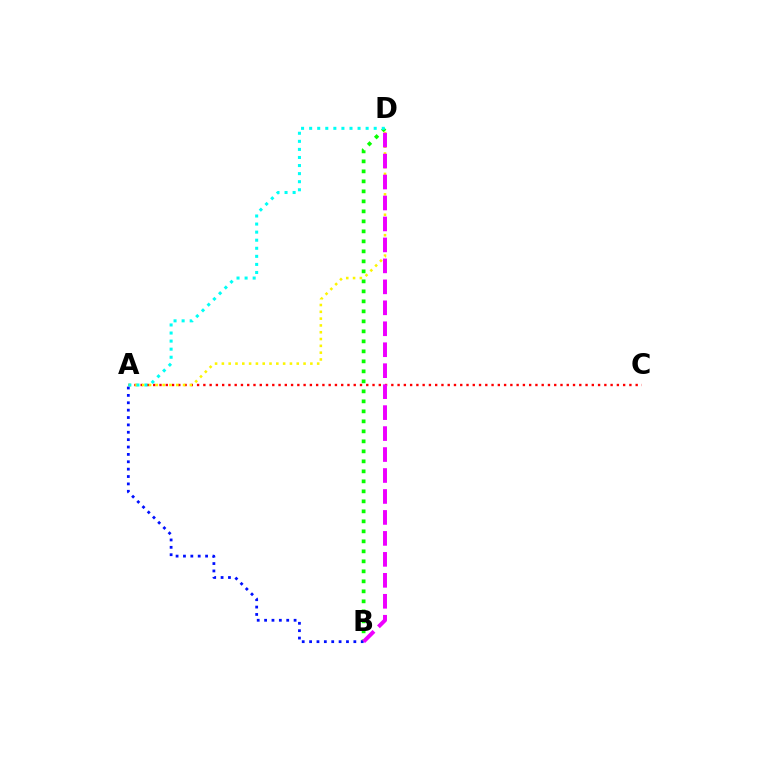{('A', 'C'): [{'color': '#ff0000', 'line_style': 'dotted', 'thickness': 1.7}], ('B', 'D'): [{'color': '#08ff00', 'line_style': 'dotted', 'thickness': 2.72}, {'color': '#ee00ff', 'line_style': 'dashed', 'thickness': 2.85}], ('A', 'D'): [{'color': '#fcf500', 'line_style': 'dotted', 'thickness': 1.85}, {'color': '#00fff6', 'line_style': 'dotted', 'thickness': 2.19}], ('A', 'B'): [{'color': '#0010ff', 'line_style': 'dotted', 'thickness': 2.0}]}